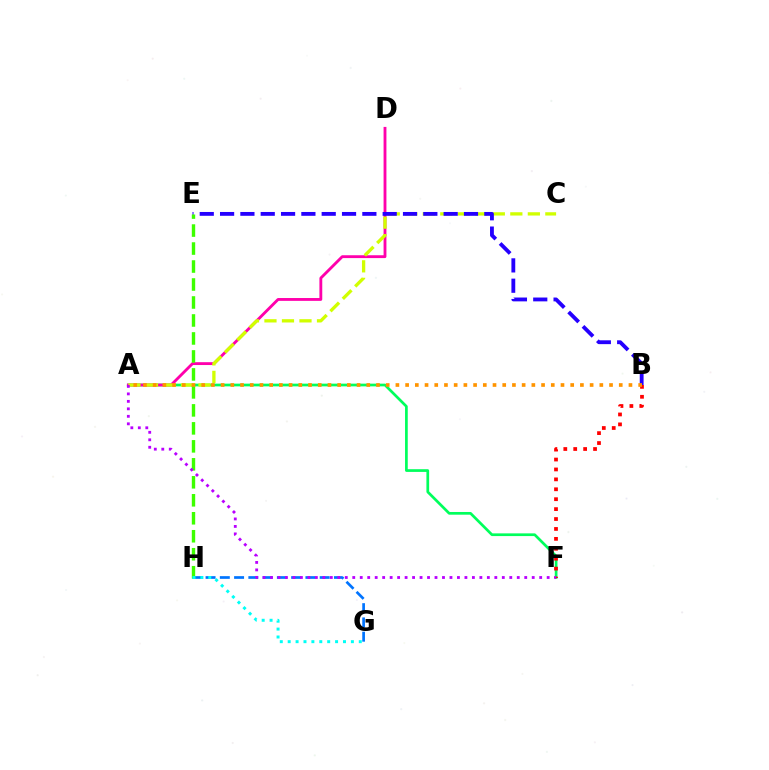{('A', 'F'): [{'color': '#00ff5c', 'line_style': 'solid', 'thickness': 1.95}, {'color': '#b900ff', 'line_style': 'dotted', 'thickness': 2.03}], ('G', 'H'): [{'color': '#0074ff', 'line_style': 'dashed', 'thickness': 1.94}, {'color': '#00fff6', 'line_style': 'dotted', 'thickness': 2.15}], ('A', 'D'): [{'color': '#ff00ac', 'line_style': 'solid', 'thickness': 2.05}], ('A', 'C'): [{'color': '#d1ff00', 'line_style': 'dashed', 'thickness': 2.38}], ('B', 'E'): [{'color': '#2500ff', 'line_style': 'dashed', 'thickness': 2.76}], ('E', 'H'): [{'color': '#3dff00', 'line_style': 'dashed', 'thickness': 2.44}], ('B', 'F'): [{'color': '#ff0000', 'line_style': 'dotted', 'thickness': 2.69}], ('A', 'B'): [{'color': '#ff9400', 'line_style': 'dotted', 'thickness': 2.64}]}